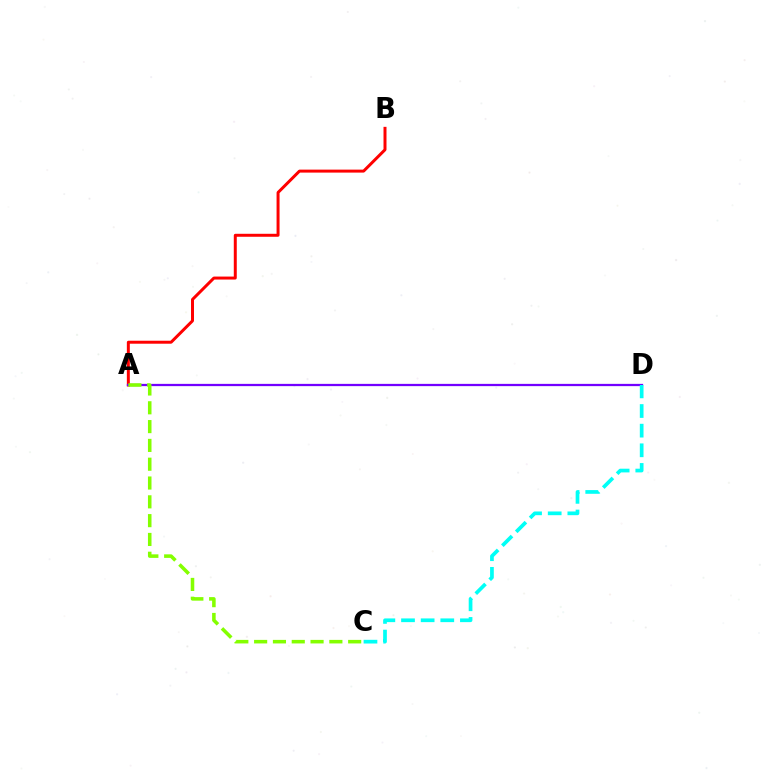{('A', 'B'): [{'color': '#ff0000', 'line_style': 'solid', 'thickness': 2.15}], ('A', 'D'): [{'color': '#7200ff', 'line_style': 'solid', 'thickness': 1.62}], ('C', 'D'): [{'color': '#00fff6', 'line_style': 'dashed', 'thickness': 2.67}], ('A', 'C'): [{'color': '#84ff00', 'line_style': 'dashed', 'thickness': 2.56}]}